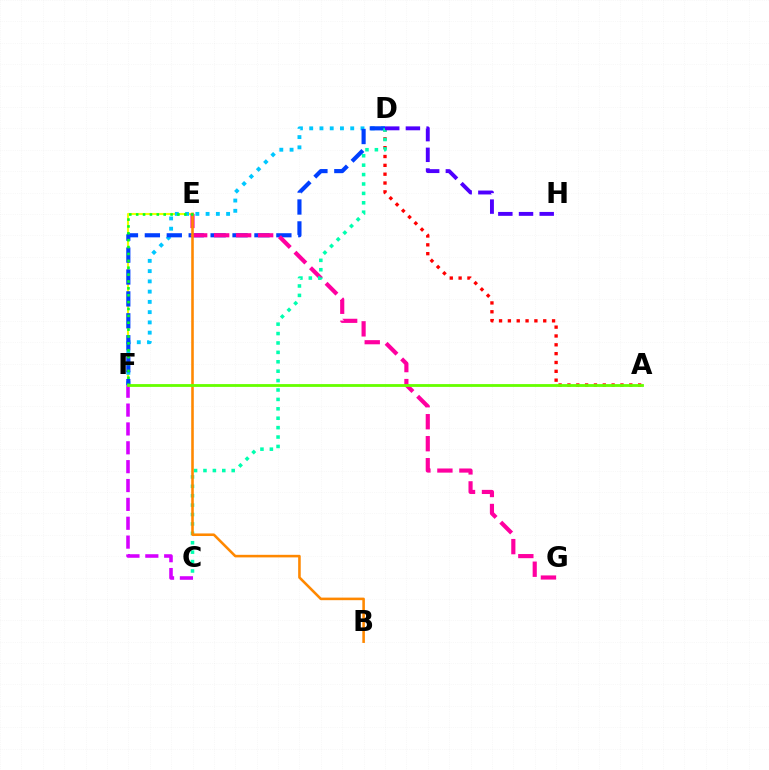{('E', 'F'): [{'color': '#eeff00', 'line_style': 'solid', 'thickness': 1.51}, {'color': '#00ff27', 'line_style': 'dotted', 'thickness': 1.87}], ('C', 'F'): [{'color': '#d600ff', 'line_style': 'dashed', 'thickness': 2.56}], ('A', 'D'): [{'color': '#ff0000', 'line_style': 'dotted', 'thickness': 2.4}], ('D', 'F'): [{'color': '#00c7ff', 'line_style': 'dotted', 'thickness': 2.79}, {'color': '#003fff', 'line_style': 'dashed', 'thickness': 2.98}], ('E', 'G'): [{'color': '#ff00a0', 'line_style': 'dashed', 'thickness': 2.99}], ('C', 'D'): [{'color': '#00ffaf', 'line_style': 'dotted', 'thickness': 2.56}], ('D', 'H'): [{'color': '#4f00ff', 'line_style': 'dashed', 'thickness': 2.81}], ('B', 'E'): [{'color': '#ff8800', 'line_style': 'solid', 'thickness': 1.86}], ('A', 'F'): [{'color': '#66ff00', 'line_style': 'solid', 'thickness': 2.03}]}